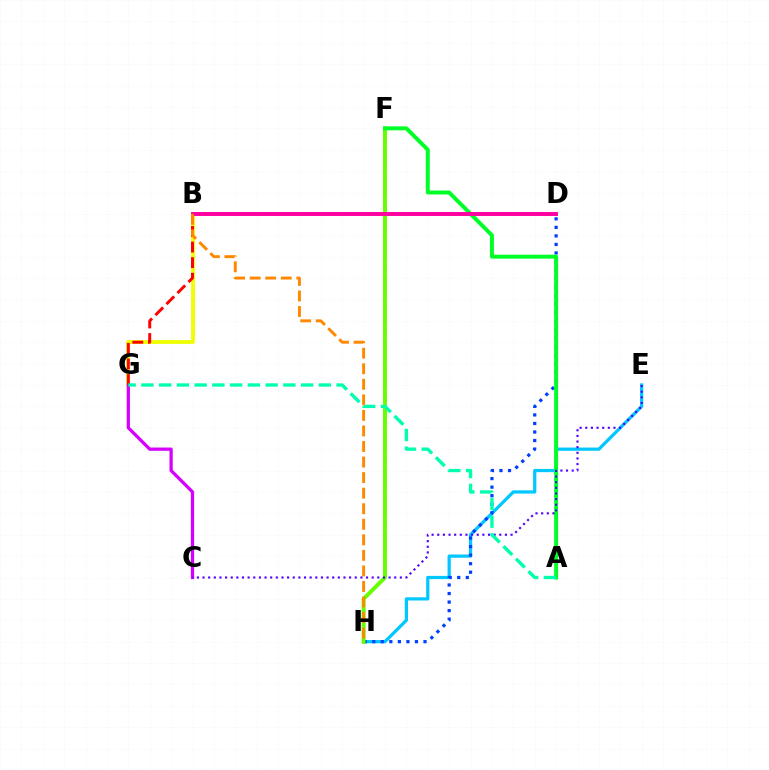{('B', 'G'): [{'color': '#eeff00', 'line_style': 'solid', 'thickness': 2.73}, {'color': '#ff0000', 'line_style': 'dashed', 'thickness': 2.12}], ('E', 'H'): [{'color': '#00c7ff', 'line_style': 'solid', 'thickness': 2.33}], ('D', 'H'): [{'color': '#003fff', 'line_style': 'dotted', 'thickness': 2.32}], ('C', 'G'): [{'color': '#d600ff', 'line_style': 'solid', 'thickness': 2.34}], ('F', 'H'): [{'color': '#66ff00', 'line_style': 'solid', 'thickness': 2.84}], ('A', 'F'): [{'color': '#00ff27', 'line_style': 'solid', 'thickness': 2.85}], ('B', 'D'): [{'color': '#ff00a0', 'line_style': 'solid', 'thickness': 2.83}], ('B', 'H'): [{'color': '#ff8800', 'line_style': 'dashed', 'thickness': 2.11}], ('C', 'E'): [{'color': '#4f00ff', 'line_style': 'dotted', 'thickness': 1.53}], ('A', 'G'): [{'color': '#00ffaf', 'line_style': 'dashed', 'thickness': 2.41}]}